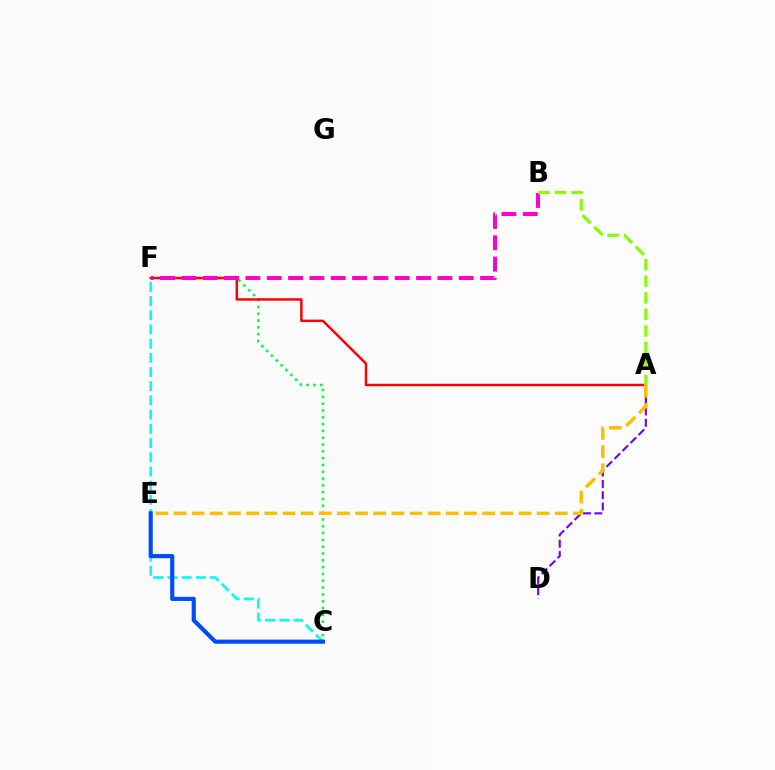{('A', 'D'): [{'color': '#7200ff', 'line_style': 'dashed', 'thickness': 1.53}], ('C', 'F'): [{'color': '#00ff39', 'line_style': 'dotted', 'thickness': 1.85}, {'color': '#00fff6', 'line_style': 'dashed', 'thickness': 1.93}], ('A', 'F'): [{'color': '#ff0000', 'line_style': 'solid', 'thickness': 1.77}], ('B', 'F'): [{'color': '#ff00cf', 'line_style': 'dashed', 'thickness': 2.9}], ('A', 'B'): [{'color': '#84ff00', 'line_style': 'dashed', 'thickness': 2.25}], ('A', 'E'): [{'color': '#ffbd00', 'line_style': 'dashed', 'thickness': 2.47}], ('C', 'E'): [{'color': '#004bff', 'line_style': 'solid', 'thickness': 2.98}]}